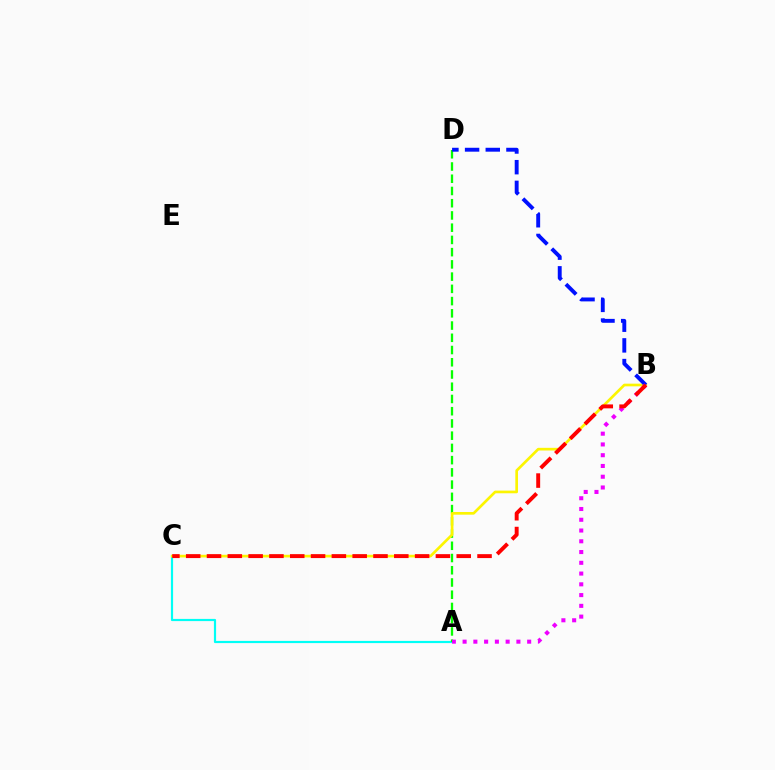{('A', 'C'): [{'color': '#00fff6', 'line_style': 'solid', 'thickness': 1.57}], ('A', 'D'): [{'color': '#08ff00', 'line_style': 'dashed', 'thickness': 1.66}], ('B', 'C'): [{'color': '#fcf500', 'line_style': 'solid', 'thickness': 1.93}, {'color': '#ff0000', 'line_style': 'dashed', 'thickness': 2.83}], ('B', 'D'): [{'color': '#0010ff', 'line_style': 'dashed', 'thickness': 2.81}], ('A', 'B'): [{'color': '#ee00ff', 'line_style': 'dotted', 'thickness': 2.92}]}